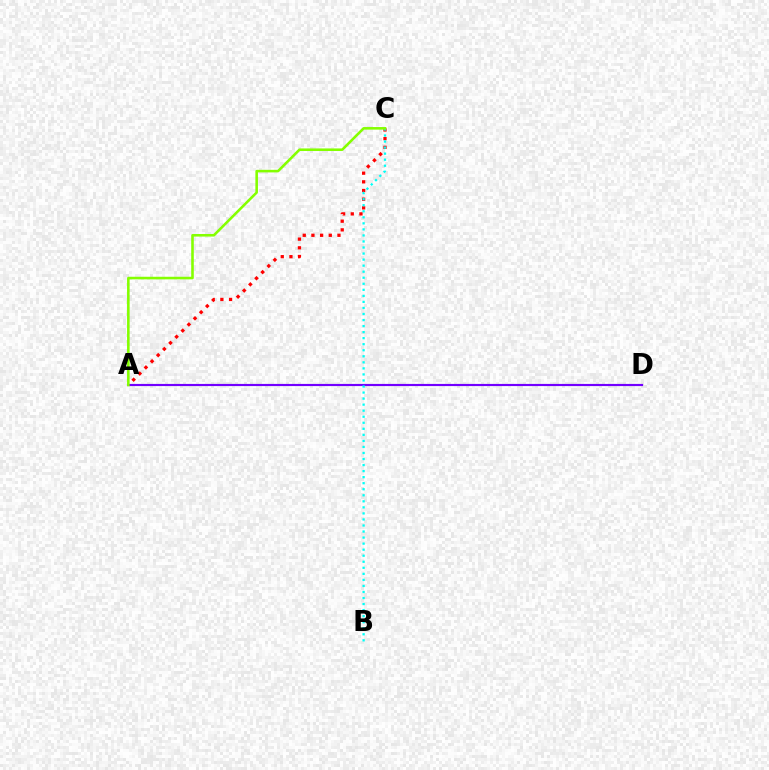{('A', 'C'): [{'color': '#ff0000', 'line_style': 'dotted', 'thickness': 2.36}, {'color': '#84ff00', 'line_style': 'solid', 'thickness': 1.86}], ('A', 'D'): [{'color': '#7200ff', 'line_style': 'solid', 'thickness': 1.56}], ('B', 'C'): [{'color': '#00fff6', 'line_style': 'dotted', 'thickness': 1.64}]}